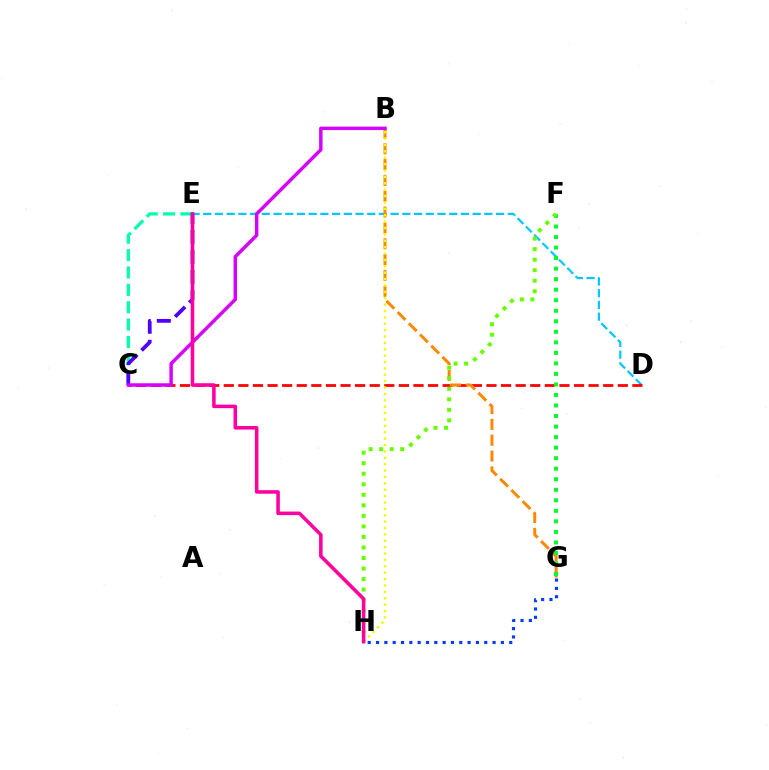{('D', 'E'): [{'color': '#00c7ff', 'line_style': 'dashed', 'thickness': 1.59}], ('C', 'D'): [{'color': '#ff0000', 'line_style': 'dashed', 'thickness': 1.98}], ('C', 'E'): [{'color': '#00ffaf', 'line_style': 'dashed', 'thickness': 2.36}, {'color': '#4f00ff', 'line_style': 'dashed', 'thickness': 2.72}], ('G', 'H'): [{'color': '#003fff', 'line_style': 'dotted', 'thickness': 2.26}], ('B', 'G'): [{'color': '#ff8800', 'line_style': 'dashed', 'thickness': 2.15}], ('F', 'G'): [{'color': '#00ff27', 'line_style': 'dotted', 'thickness': 2.86}], ('F', 'H'): [{'color': '#66ff00', 'line_style': 'dotted', 'thickness': 2.86}], ('B', 'C'): [{'color': '#d600ff', 'line_style': 'solid', 'thickness': 2.48}], ('B', 'H'): [{'color': '#eeff00', 'line_style': 'dotted', 'thickness': 1.73}], ('E', 'H'): [{'color': '#ff00a0', 'line_style': 'solid', 'thickness': 2.55}]}